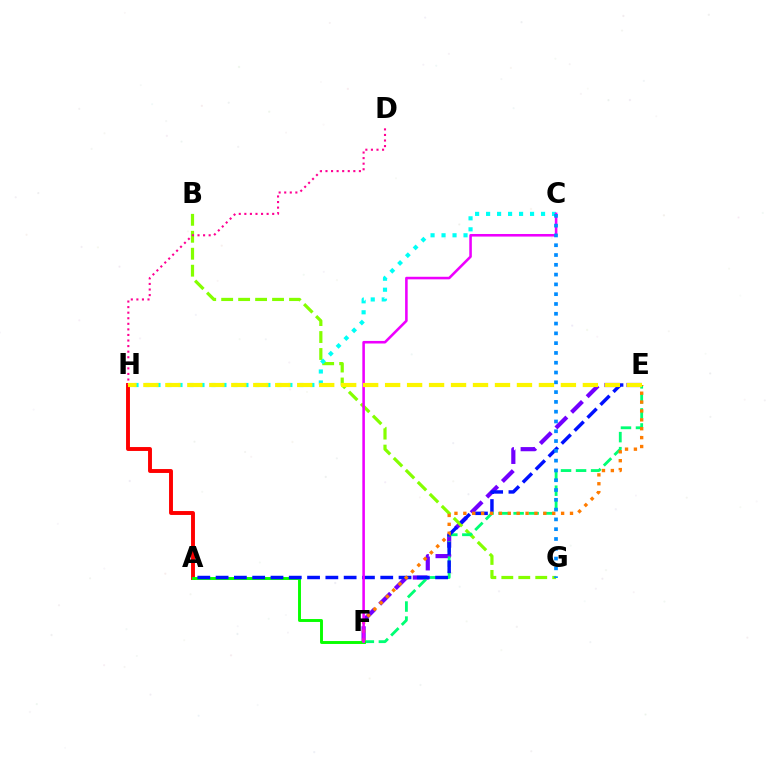{('E', 'F'): [{'color': '#7200ff', 'line_style': 'dashed', 'thickness': 3.0}, {'color': '#00ff74', 'line_style': 'dashed', 'thickness': 2.04}, {'color': '#ff7c00', 'line_style': 'dotted', 'thickness': 2.41}], ('B', 'G'): [{'color': '#84ff00', 'line_style': 'dashed', 'thickness': 2.3}], ('A', 'H'): [{'color': '#ff0000', 'line_style': 'solid', 'thickness': 2.81}], ('A', 'F'): [{'color': '#08ff00', 'line_style': 'solid', 'thickness': 2.1}], ('D', 'H'): [{'color': '#ff0094', 'line_style': 'dotted', 'thickness': 1.51}], ('C', 'H'): [{'color': '#00fff6', 'line_style': 'dotted', 'thickness': 2.99}], ('A', 'E'): [{'color': '#0010ff', 'line_style': 'dashed', 'thickness': 2.49}], ('C', 'F'): [{'color': '#ee00ff', 'line_style': 'solid', 'thickness': 1.85}], ('E', 'H'): [{'color': '#fcf500', 'line_style': 'dashed', 'thickness': 2.99}], ('C', 'G'): [{'color': '#008cff', 'line_style': 'dotted', 'thickness': 2.66}]}